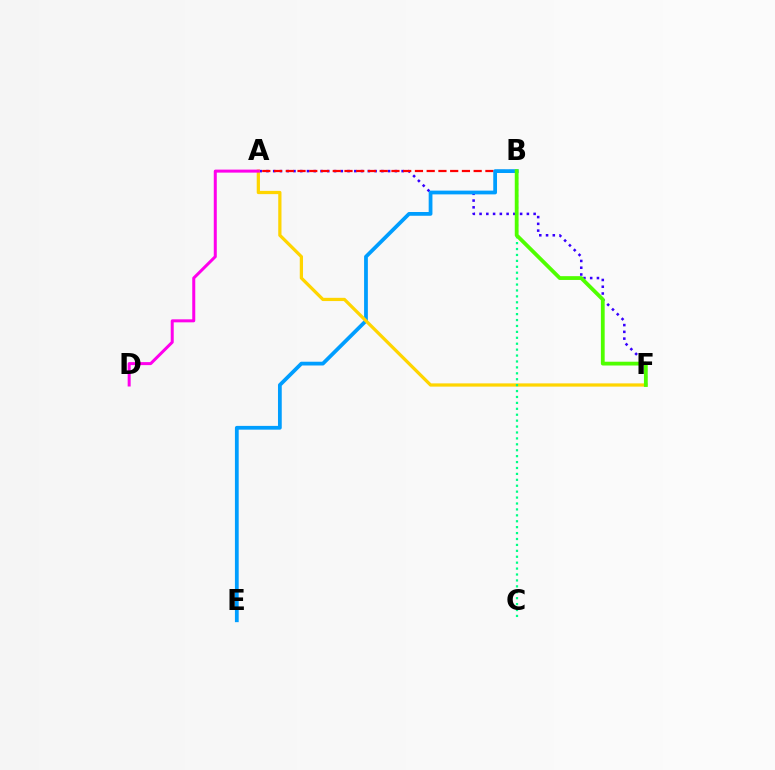{('A', 'F'): [{'color': '#3700ff', 'line_style': 'dotted', 'thickness': 1.84}, {'color': '#ffd500', 'line_style': 'solid', 'thickness': 2.33}], ('A', 'B'): [{'color': '#ff0000', 'line_style': 'dashed', 'thickness': 1.6}], ('B', 'E'): [{'color': '#009eff', 'line_style': 'solid', 'thickness': 2.71}], ('B', 'C'): [{'color': '#00ff86', 'line_style': 'dotted', 'thickness': 1.61}], ('A', 'D'): [{'color': '#ff00ed', 'line_style': 'solid', 'thickness': 2.17}], ('B', 'F'): [{'color': '#4fff00', 'line_style': 'solid', 'thickness': 2.73}]}